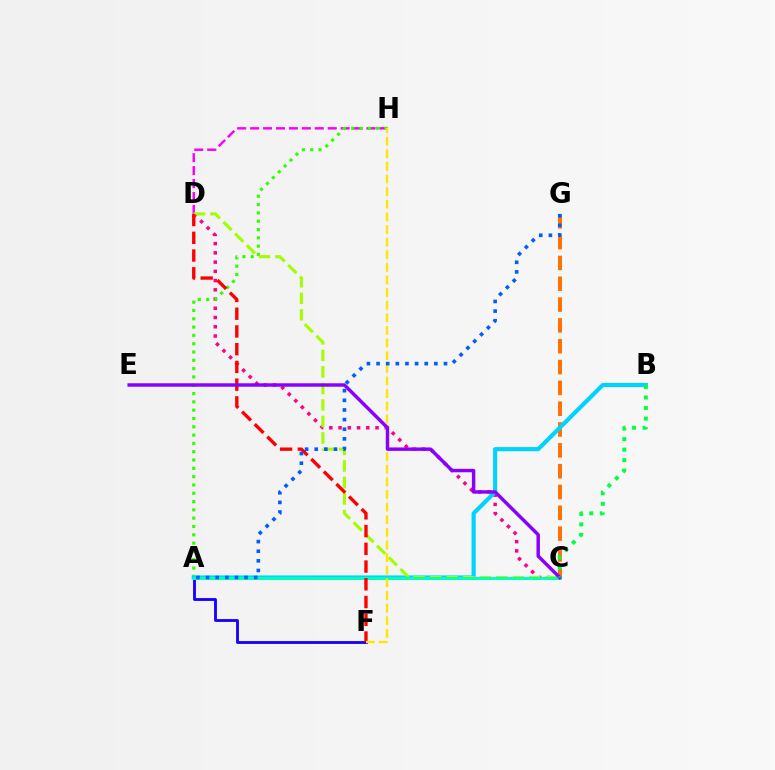{('C', 'D'): [{'color': '#ff0088', 'line_style': 'dotted', 'thickness': 2.51}, {'color': '#a2ff00', 'line_style': 'dashed', 'thickness': 2.24}], ('A', 'F'): [{'color': '#1900ff', 'line_style': 'solid', 'thickness': 2.05}], ('D', 'H'): [{'color': '#fa00f9', 'line_style': 'dashed', 'thickness': 1.76}], ('A', 'H'): [{'color': '#31ff00', 'line_style': 'dotted', 'thickness': 2.26}], ('C', 'G'): [{'color': '#ff7000', 'line_style': 'dashed', 'thickness': 2.83}], ('A', 'B'): [{'color': '#00d3ff', 'line_style': 'solid', 'thickness': 2.99}], ('A', 'C'): [{'color': '#00ffbb', 'line_style': 'solid', 'thickness': 2.1}], ('D', 'F'): [{'color': '#ff0000', 'line_style': 'dashed', 'thickness': 2.41}], ('F', 'H'): [{'color': '#ffe600', 'line_style': 'dashed', 'thickness': 1.71}], ('C', 'E'): [{'color': '#8a00ff', 'line_style': 'solid', 'thickness': 2.48}], ('A', 'G'): [{'color': '#005dff', 'line_style': 'dotted', 'thickness': 2.62}], ('B', 'C'): [{'color': '#00ff45', 'line_style': 'dotted', 'thickness': 2.86}]}